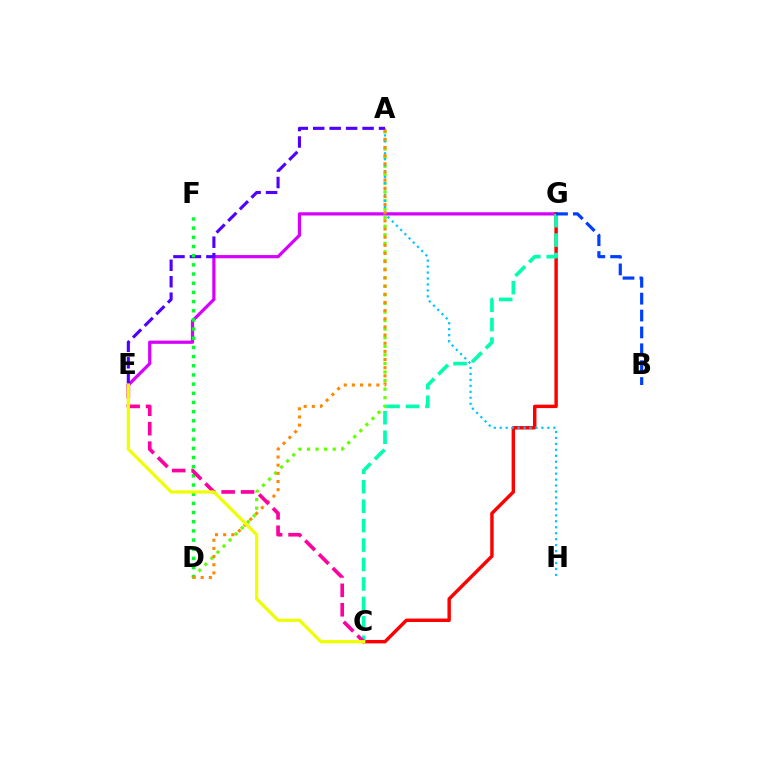{('E', 'G'): [{'color': '#d600ff', 'line_style': 'solid', 'thickness': 2.32}], ('C', 'G'): [{'color': '#ff0000', 'line_style': 'solid', 'thickness': 2.47}, {'color': '#00ffaf', 'line_style': 'dashed', 'thickness': 2.64}], ('A', 'D'): [{'color': '#66ff00', 'line_style': 'dotted', 'thickness': 2.33}, {'color': '#ff8800', 'line_style': 'dotted', 'thickness': 2.22}], ('A', 'H'): [{'color': '#00c7ff', 'line_style': 'dotted', 'thickness': 1.62}], ('A', 'E'): [{'color': '#4f00ff', 'line_style': 'dashed', 'thickness': 2.24}], ('D', 'F'): [{'color': '#00ff27', 'line_style': 'dotted', 'thickness': 2.49}], ('B', 'G'): [{'color': '#003fff', 'line_style': 'dashed', 'thickness': 2.29}], ('C', 'E'): [{'color': '#ff00a0', 'line_style': 'dashed', 'thickness': 2.64}, {'color': '#eeff00', 'line_style': 'solid', 'thickness': 2.31}]}